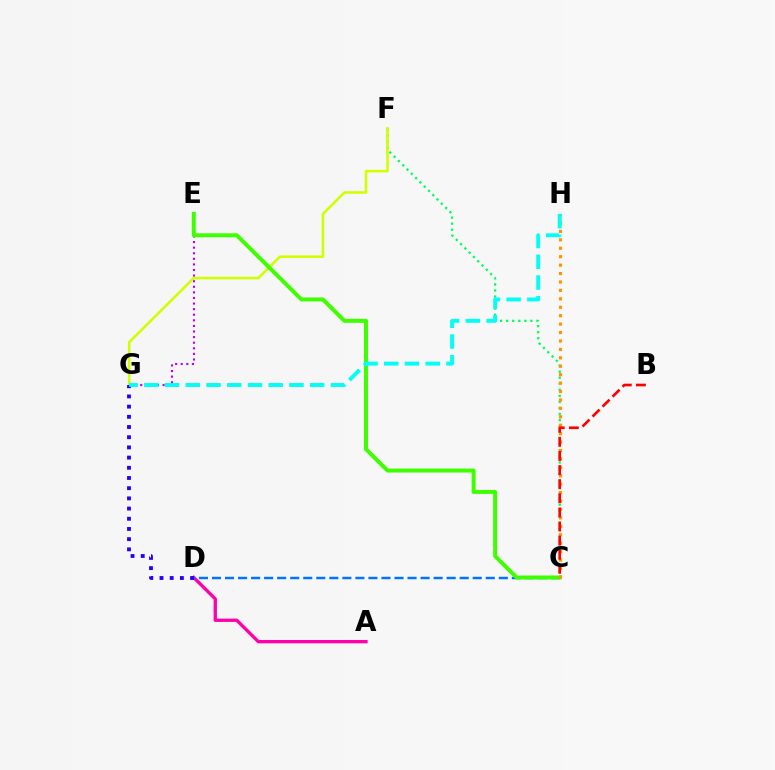{('E', 'G'): [{'color': '#b900ff', 'line_style': 'dotted', 'thickness': 1.52}], ('A', 'D'): [{'color': '#ff00ac', 'line_style': 'solid', 'thickness': 2.39}], ('C', 'F'): [{'color': '#00ff5c', 'line_style': 'dotted', 'thickness': 1.64}], ('C', 'D'): [{'color': '#0074ff', 'line_style': 'dashed', 'thickness': 1.77}], ('F', 'G'): [{'color': '#d1ff00', 'line_style': 'solid', 'thickness': 1.85}], ('D', 'G'): [{'color': '#2500ff', 'line_style': 'dotted', 'thickness': 2.77}], ('C', 'E'): [{'color': '#3dff00', 'line_style': 'solid', 'thickness': 2.85}], ('C', 'H'): [{'color': '#ff9400', 'line_style': 'dotted', 'thickness': 2.29}], ('G', 'H'): [{'color': '#00fff6', 'line_style': 'dashed', 'thickness': 2.82}], ('B', 'C'): [{'color': '#ff0000', 'line_style': 'dashed', 'thickness': 1.92}]}